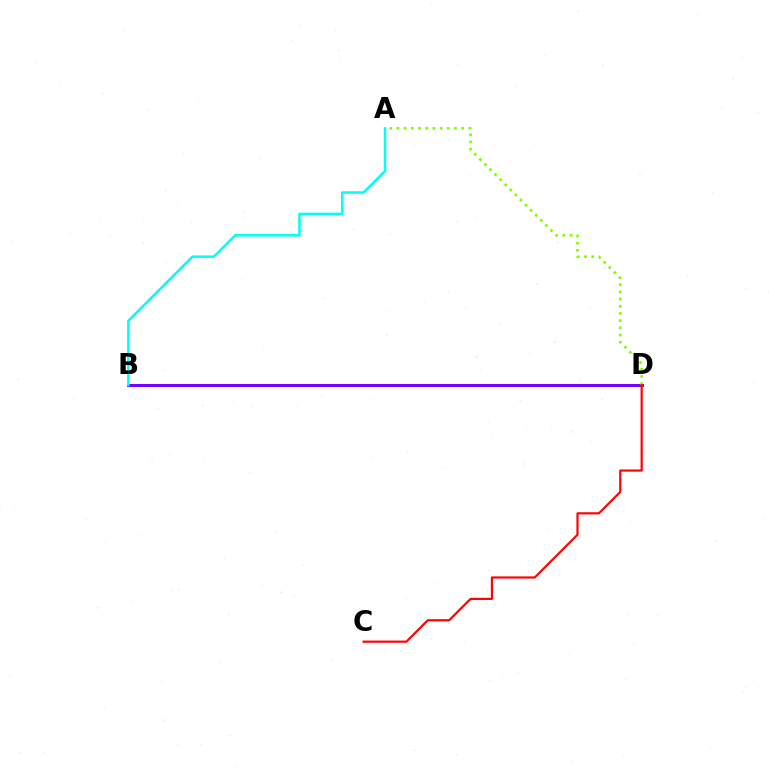{('B', 'D'): [{'color': '#7200ff', 'line_style': 'solid', 'thickness': 2.13}], ('A', 'B'): [{'color': '#00fff6', 'line_style': 'solid', 'thickness': 1.8}], ('A', 'D'): [{'color': '#84ff00', 'line_style': 'dotted', 'thickness': 1.95}], ('C', 'D'): [{'color': '#ff0000', 'line_style': 'solid', 'thickness': 1.57}]}